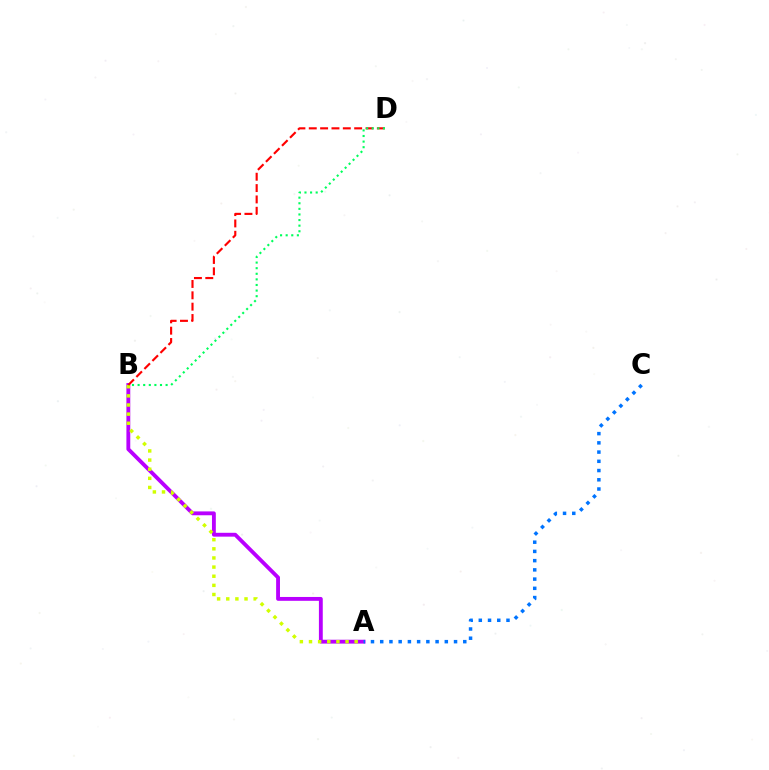{('A', 'B'): [{'color': '#b900ff', 'line_style': 'solid', 'thickness': 2.77}, {'color': '#d1ff00', 'line_style': 'dotted', 'thickness': 2.48}], ('A', 'C'): [{'color': '#0074ff', 'line_style': 'dotted', 'thickness': 2.51}], ('B', 'D'): [{'color': '#ff0000', 'line_style': 'dashed', 'thickness': 1.54}, {'color': '#00ff5c', 'line_style': 'dotted', 'thickness': 1.52}]}